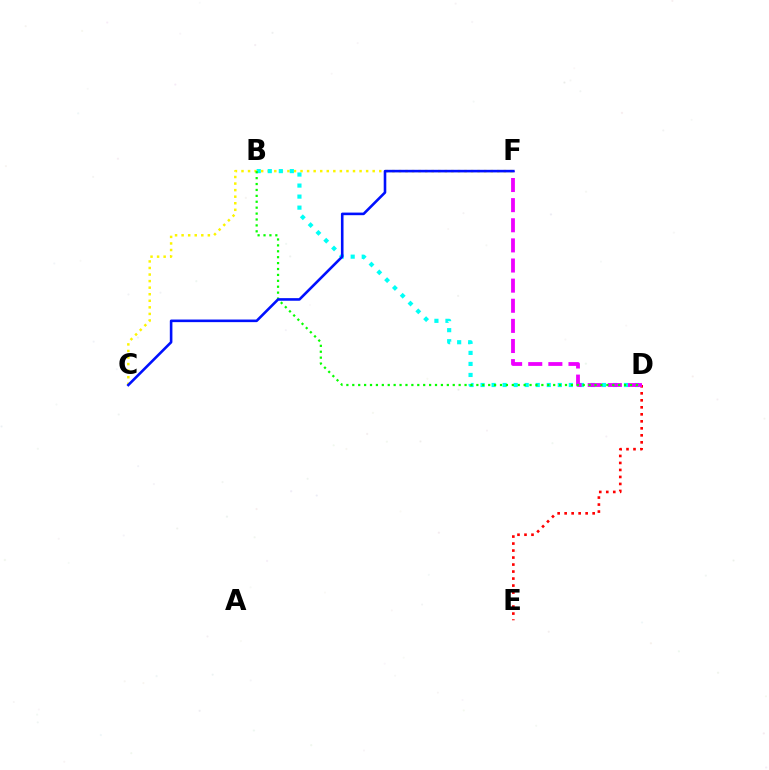{('C', 'F'): [{'color': '#fcf500', 'line_style': 'dotted', 'thickness': 1.78}, {'color': '#0010ff', 'line_style': 'solid', 'thickness': 1.87}], ('B', 'D'): [{'color': '#00fff6', 'line_style': 'dotted', 'thickness': 3.0}, {'color': '#08ff00', 'line_style': 'dotted', 'thickness': 1.61}], ('D', 'E'): [{'color': '#ff0000', 'line_style': 'dotted', 'thickness': 1.9}], ('D', 'F'): [{'color': '#ee00ff', 'line_style': 'dashed', 'thickness': 2.73}]}